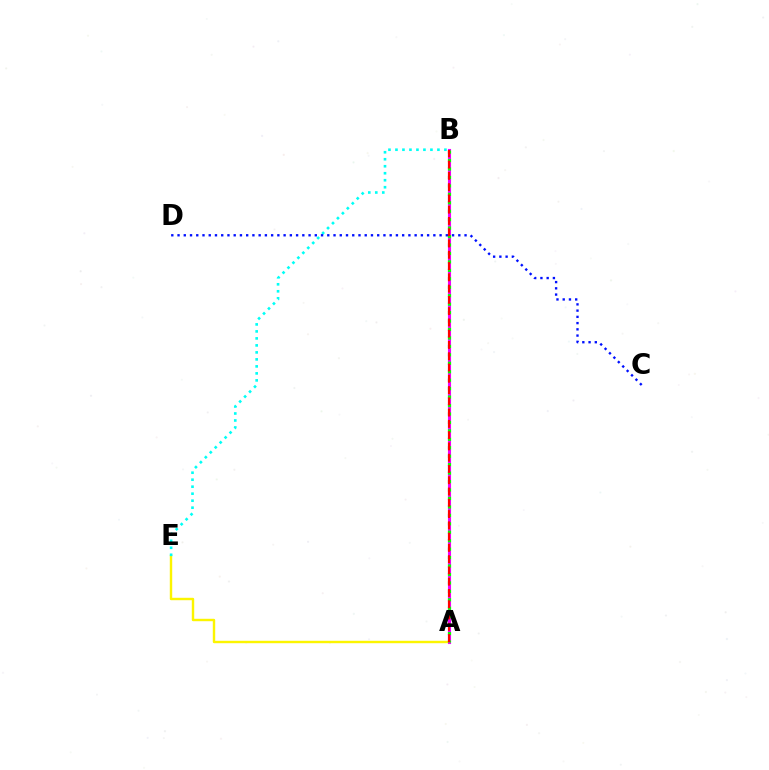{('A', 'E'): [{'color': '#fcf500', 'line_style': 'solid', 'thickness': 1.74}], ('B', 'E'): [{'color': '#00fff6', 'line_style': 'dotted', 'thickness': 1.9}], ('A', 'B'): [{'color': '#ee00ff', 'line_style': 'solid', 'thickness': 2.22}, {'color': '#08ff00', 'line_style': 'dotted', 'thickness': 2.3}, {'color': '#ff0000', 'line_style': 'dashed', 'thickness': 1.53}], ('C', 'D'): [{'color': '#0010ff', 'line_style': 'dotted', 'thickness': 1.7}]}